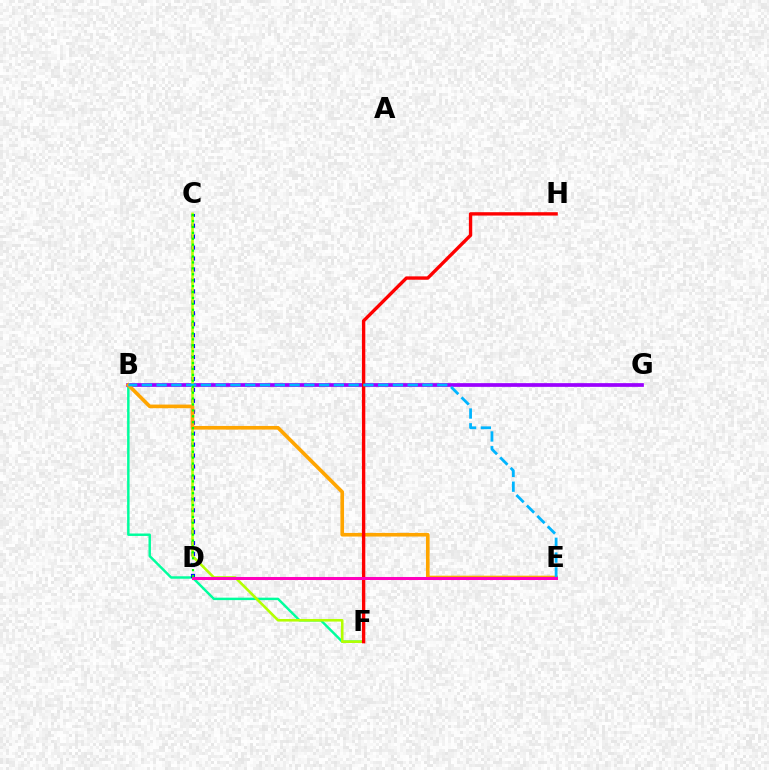{('B', 'F'): [{'color': '#00ff9d', 'line_style': 'solid', 'thickness': 1.77}], ('C', 'D'): [{'color': '#0010ff', 'line_style': 'dotted', 'thickness': 2.97}, {'color': '#08ff00', 'line_style': 'dotted', 'thickness': 1.61}], ('B', 'G'): [{'color': '#9b00ff', 'line_style': 'solid', 'thickness': 2.68}], ('C', 'F'): [{'color': '#b3ff00', 'line_style': 'solid', 'thickness': 1.87}], ('B', 'E'): [{'color': '#ffa500', 'line_style': 'solid', 'thickness': 2.62}, {'color': '#00b5ff', 'line_style': 'dashed', 'thickness': 2.01}], ('F', 'H'): [{'color': '#ff0000', 'line_style': 'solid', 'thickness': 2.42}], ('D', 'E'): [{'color': '#ff00bd', 'line_style': 'solid', 'thickness': 2.18}]}